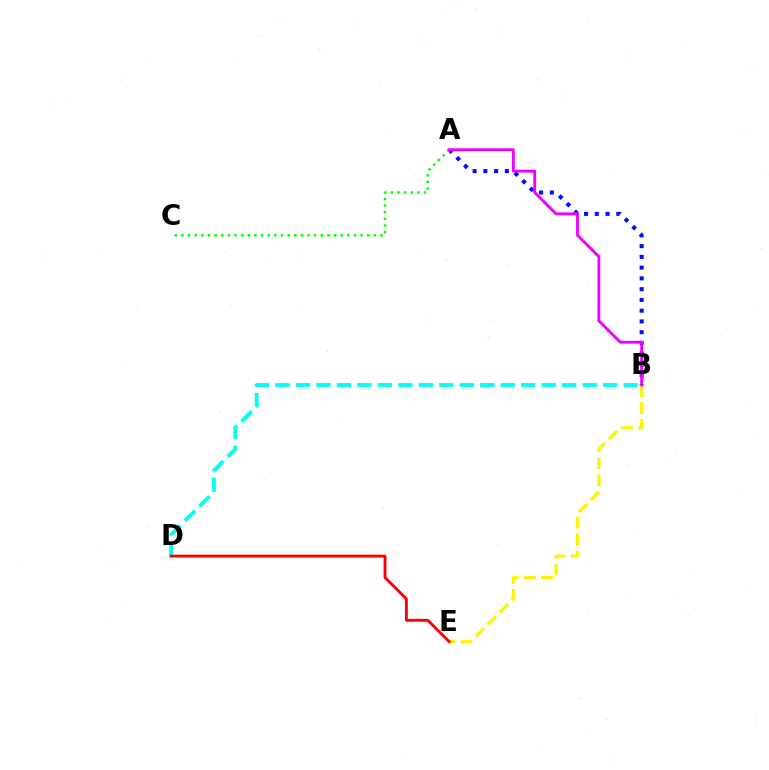{('B', 'E'): [{'color': '#fcf500', 'line_style': 'dashed', 'thickness': 2.32}], ('A', 'B'): [{'color': '#0010ff', 'line_style': 'dotted', 'thickness': 2.92}, {'color': '#ee00ff', 'line_style': 'solid', 'thickness': 2.07}], ('A', 'C'): [{'color': '#08ff00', 'line_style': 'dotted', 'thickness': 1.8}], ('B', 'D'): [{'color': '#00fff6', 'line_style': 'dashed', 'thickness': 2.78}], ('D', 'E'): [{'color': '#ff0000', 'line_style': 'solid', 'thickness': 2.07}]}